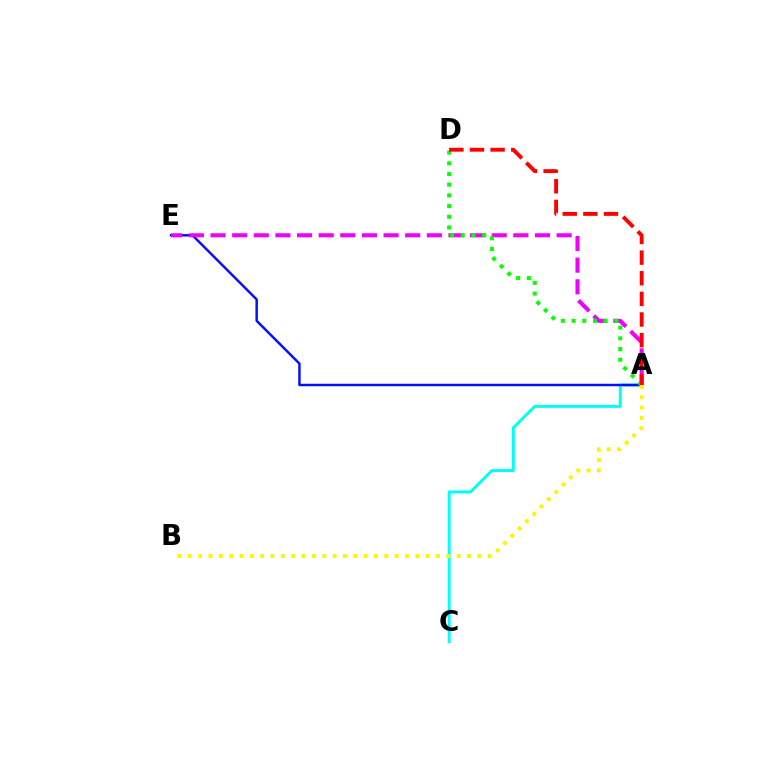{('A', 'C'): [{'color': '#00fff6', 'line_style': 'solid', 'thickness': 2.14}], ('A', 'E'): [{'color': '#0010ff', 'line_style': 'solid', 'thickness': 1.77}, {'color': '#ee00ff', 'line_style': 'dashed', 'thickness': 2.94}], ('A', 'D'): [{'color': '#08ff00', 'line_style': 'dotted', 'thickness': 2.91}, {'color': '#ff0000', 'line_style': 'dashed', 'thickness': 2.8}], ('A', 'B'): [{'color': '#fcf500', 'line_style': 'dotted', 'thickness': 2.81}]}